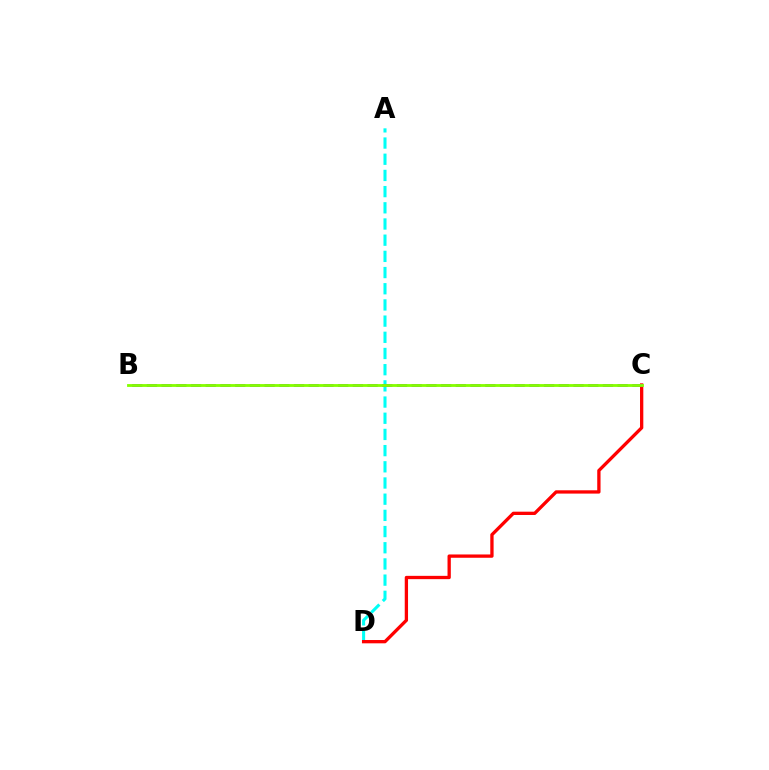{('A', 'D'): [{'color': '#00fff6', 'line_style': 'dashed', 'thickness': 2.2}], ('C', 'D'): [{'color': '#ff0000', 'line_style': 'solid', 'thickness': 2.38}], ('B', 'C'): [{'color': '#7200ff', 'line_style': 'dashed', 'thickness': 2.0}, {'color': '#84ff00', 'line_style': 'solid', 'thickness': 2.03}]}